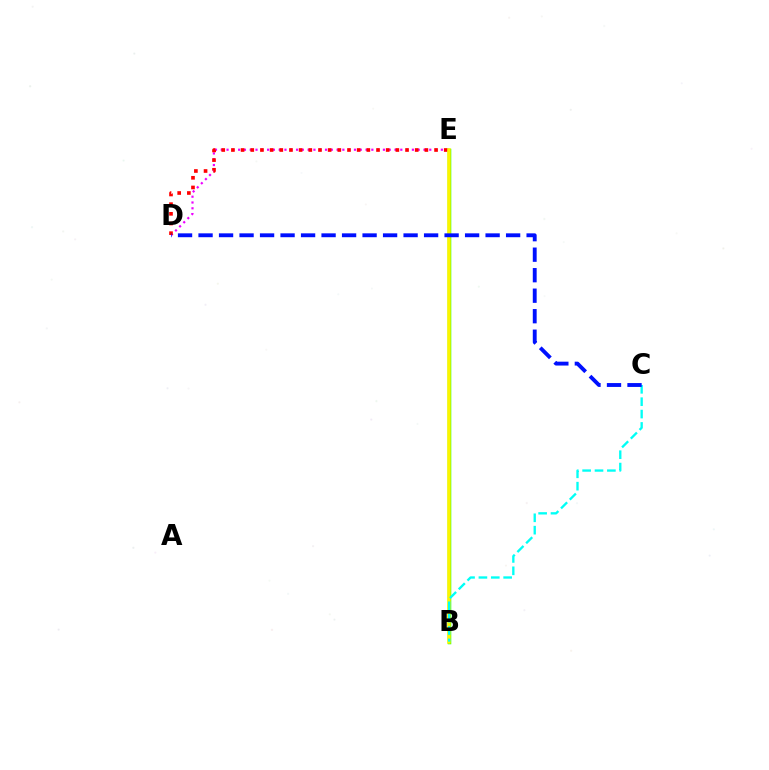{('D', 'E'): [{'color': '#ee00ff', 'line_style': 'dotted', 'thickness': 1.57}, {'color': '#ff0000', 'line_style': 'dotted', 'thickness': 2.63}], ('B', 'E'): [{'color': '#08ff00', 'line_style': 'solid', 'thickness': 2.51}, {'color': '#fcf500', 'line_style': 'solid', 'thickness': 2.53}], ('B', 'C'): [{'color': '#00fff6', 'line_style': 'dashed', 'thickness': 1.68}], ('C', 'D'): [{'color': '#0010ff', 'line_style': 'dashed', 'thickness': 2.79}]}